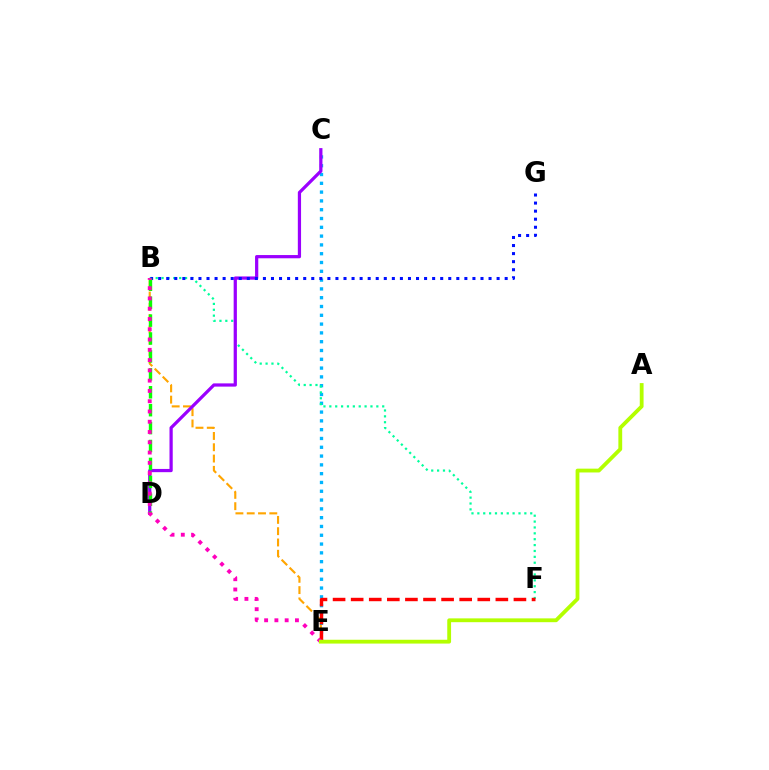{('B', 'E'): [{'color': '#ffa500', 'line_style': 'dashed', 'thickness': 1.53}, {'color': '#ff00bd', 'line_style': 'dotted', 'thickness': 2.79}], ('C', 'E'): [{'color': '#00b5ff', 'line_style': 'dotted', 'thickness': 2.39}], ('B', 'F'): [{'color': '#00ff9d', 'line_style': 'dotted', 'thickness': 1.6}], ('C', 'D'): [{'color': '#9b00ff', 'line_style': 'solid', 'thickness': 2.33}], ('E', 'F'): [{'color': '#ff0000', 'line_style': 'dashed', 'thickness': 2.46}], ('B', 'G'): [{'color': '#0010ff', 'line_style': 'dotted', 'thickness': 2.19}], ('B', 'D'): [{'color': '#08ff00', 'line_style': 'dashed', 'thickness': 2.43}], ('A', 'E'): [{'color': '#b3ff00', 'line_style': 'solid', 'thickness': 2.75}]}